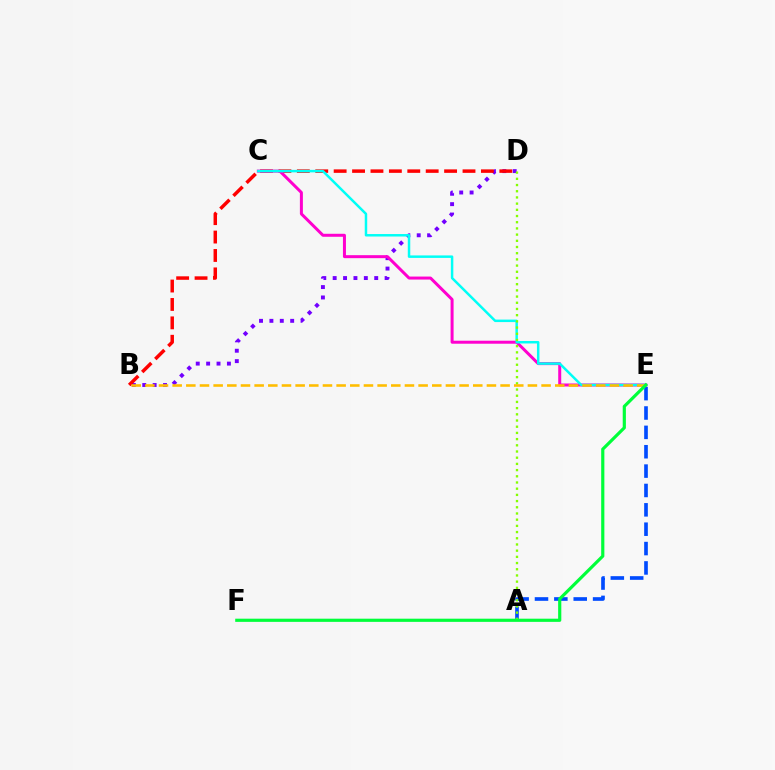{('B', 'D'): [{'color': '#7200ff', 'line_style': 'dotted', 'thickness': 2.82}, {'color': '#ff0000', 'line_style': 'dashed', 'thickness': 2.5}], ('A', 'E'): [{'color': '#004bff', 'line_style': 'dashed', 'thickness': 2.63}], ('C', 'E'): [{'color': '#ff00cf', 'line_style': 'solid', 'thickness': 2.16}, {'color': '#00fff6', 'line_style': 'solid', 'thickness': 1.78}], ('A', 'D'): [{'color': '#84ff00', 'line_style': 'dotted', 'thickness': 1.68}], ('B', 'E'): [{'color': '#ffbd00', 'line_style': 'dashed', 'thickness': 1.86}], ('E', 'F'): [{'color': '#00ff39', 'line_style': 'solid', 'thickness': 2.28}]}